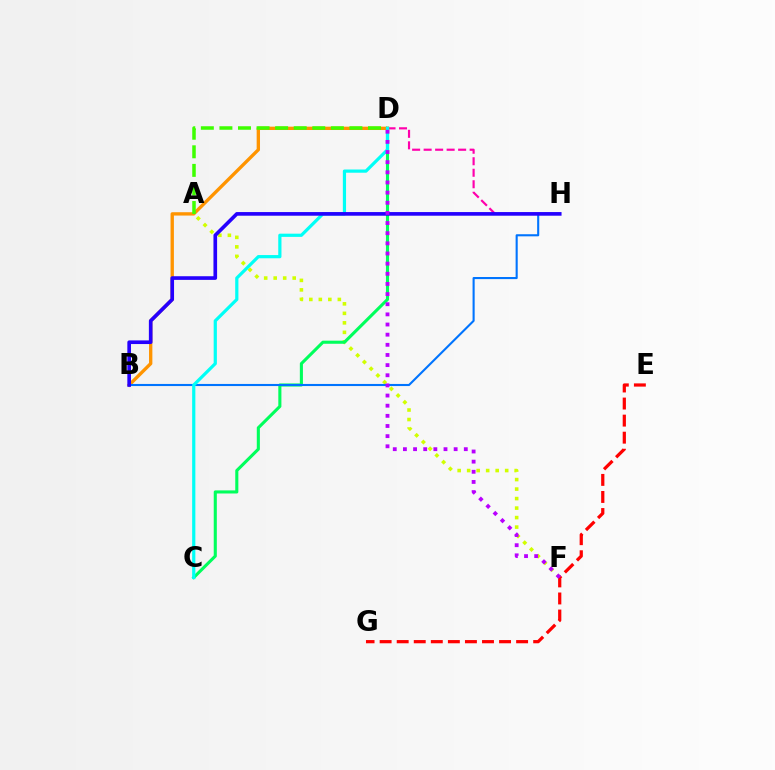{('A', 'F'): [{'color': '#d1ff00', 'line_style': 'dotted', 'thickness': 2.58}], ('D', 'H'): [{'color': '#ff00ac', 'line_style': 'dashed', 'thickness': 1.56}], ('B', 'D'): [{'color': '#ff9400', 'line_style': 'solid', 'thickness': 2.41}], ('C', 'D'): [{'color': '#00ff5c', 'line_style': 'solid', 'thickness': 2.23}, {'color': '#00fff6', 'line_style': 'solid', 'thickness': 2.31}], ('A', 'D'): [{'color': '#3dff00', 'line_style': 'dashed', 'thickness': 2.52}], ('E', 'G'): [{'color': '#ff0000', 'line_style': 'dashed', 'thickness': 2.32}], ('B', 'H'): [{'color': '#0074ff', 'line_style': 'solid', 'thickness': 1.51}, {'color': '#2500ff', 'line_style': 'solid', 'thickness': 2.63}], ('D', 'F'): [{'color': '#b900ff', 'line_style': 'dotted', 'thickness': 2.76}]}